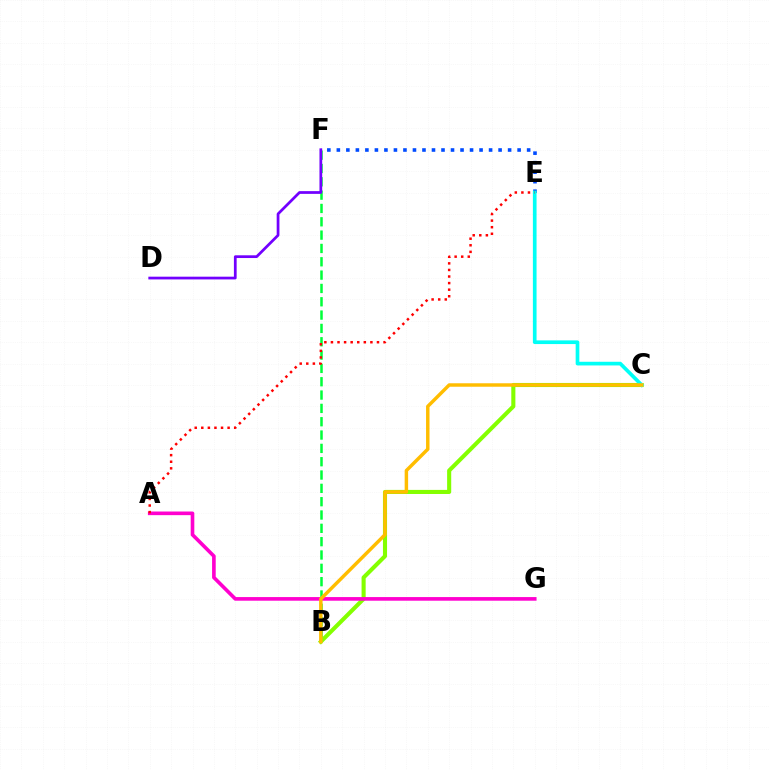{('B', 'F'): [{'color': '#00ff39', 'line_style': 'dashed', 'thickness': 1.81}], ('E', 'F'): [{'color': '#004bff', 'line_style': 'dotted', 'thickness': 2.58}], ('B', 'C'): [{'color': '#84ff00', 'line_style': 'solid', 'thickness': 2.95}, {'color': '#ffbd00', 'line_style': 'solid', 'thickness': 2.49}], ('C', 'E'): [{'color': '#00fff6', 'line_style': 'solid', 'thickness': 2.65}], ('A', 'G'): [{'color': '#ff00cf', 'line_style': 'solid', 'thickness': 2.62}], ('D', 'F'): [{'color': '#7200ff', 'line_style': 'solid', 'thickness': 1.97}], ('A', 'E'): [{'color': '#ff0000', 'line_style': 'dotted', 'thickness': 1.79}]}